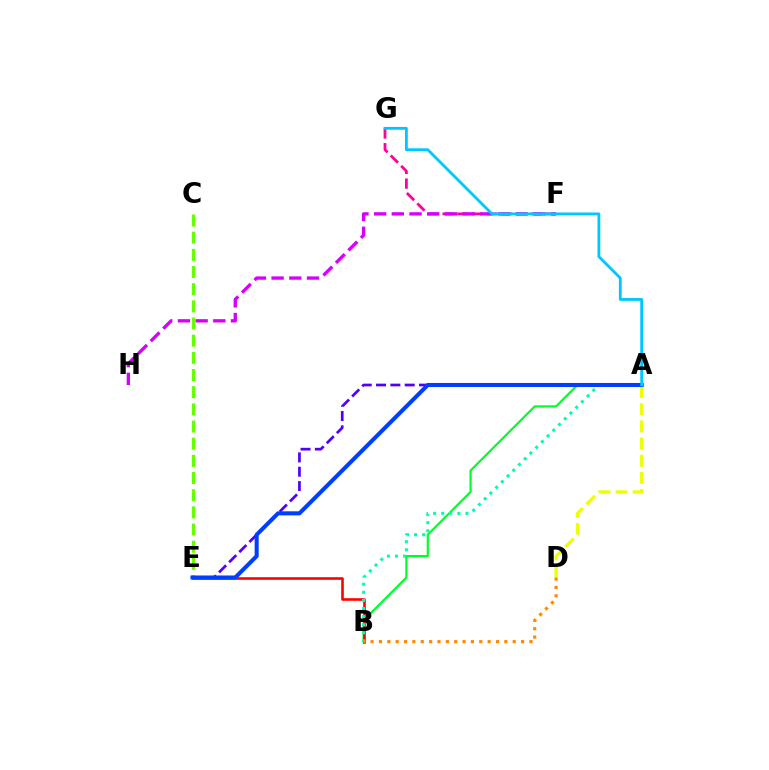{('A', 'B'): [{'color': '#00ff27', 'line_style': 'solid', 'thickness': 1.58}, {'color': '#00ffaf', 'line_style': 'dotted', 'thickness': 2.2}], ('A', 'E'): [{'color': '#4f00ff', 'line_style': 'dashed', 'thickness': 1.95}, {'color': '#003fff', 'line_style': 'solid', 'thickness': 2.92}], ('B', 'E'): [{'color': '#ff0000', 'line_style': 'solid', 'thickness': 1.87}], ('A', 'D'): [{'color': '#eeff00', 'line_style': 'dashed', 'thickness': 2.33}], ('F', 'G'): [{'color': '#ff00a0', 'line_style': 'dashed', 'thickness': 2.0}], ('F', 'H'): [{'color': '#d600ff', 'line_style': 'dashed', 'thickness': 2.41}], ('C', 'E'): [{'color': '#66ff00', 'line_style': 'dashed', 'thickness': 2.33}], ('A', 'G'): [{'color': '#00c7ff', 'line_style': 'solid', 'thickness': 2.03}], ('B', 'D'): [{'color': '#ff8800', 'line_style': 'dotted', 'thickness': 2.27}]}